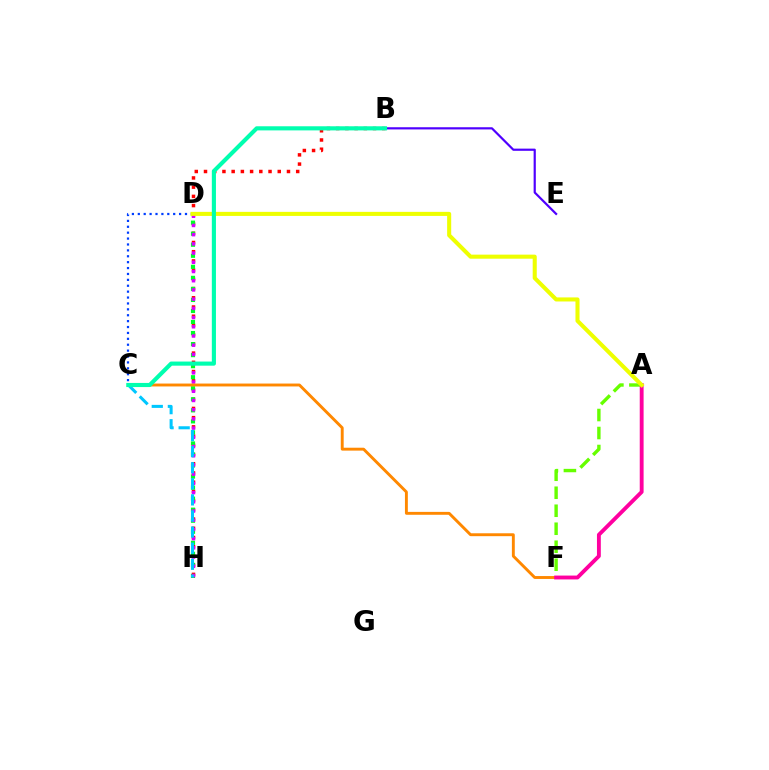{('A', 'F'): [{'color': '#66ff00', 'line_style': 'dashed', 'thickness': 2.44}, {'color': '#ff00a0', 'line_style': 'solid', 'thickness': 2.78}], ('B', 'H'): [{'color': '#ff0000', 'line_style': 'dotted', 'thickness': 2.5}], ('D', 'H'): [{'color': '#00ff27', 'line_style': 'dotted', 'thickness': 3.0}, {'color': '#d600ff', 'line_style': 'dotted', 'thickness': 2.5}], ('C', 'D'): [{'color': '#003fff', 'line_style': 'dotted', 'thickness': 1.6}], ('B', 'E'): [{'color': '#4f00ff', 'line_style': 'solid', 'thickness': 1.58}], ('C', 'H'): [{'color': '#00c7ff', 'line_style': 'dashed', 'thickness': 2.19}], ('C', 'F'): [{'color': '#ff8800', 'line_style': 'solid', 'thickness': 2.09}], ('A', 'D'): [{'color': '#eeff00', 'line_style': 'solid', 'thickness': 2.93}], ('B', 'C'): [{'color': '#00ffaf', 'line_style': 'solid', 'thickness': 2.97}]}